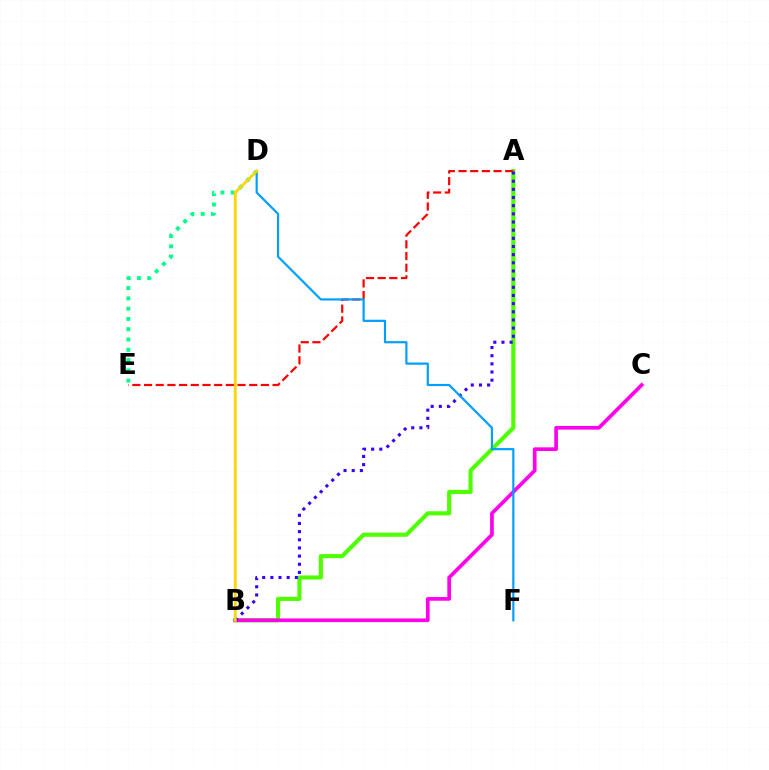{('A', 'B'): [{'color': '#4fff00', 'line_style': 'solid', 'thickness': 2.98}, {'color': '#3700ff', 'line_style': 'dotted', 'thickness': 2.22}], ('A', 'E'): [{'color': '#ff0000', 'line_style': 'dashed', 'thickness': 1.59}], ('B', 'C'): [{'color': '#ff00ed', 'line_style': 'solid', 'thickness': 2.65}], ('D', 'E'): [{'color': '#00ff86', 'line_style': 'dotted', 'thickness': 2.8}], ('D', 'F'): [{'color': '#009eff', 'line_style': 'solid', 'thickness': 1.57}], ('B', 'D'): [{'color': '#ffd500', 'line_style': 'solid', 'thickness': 2.03}]}